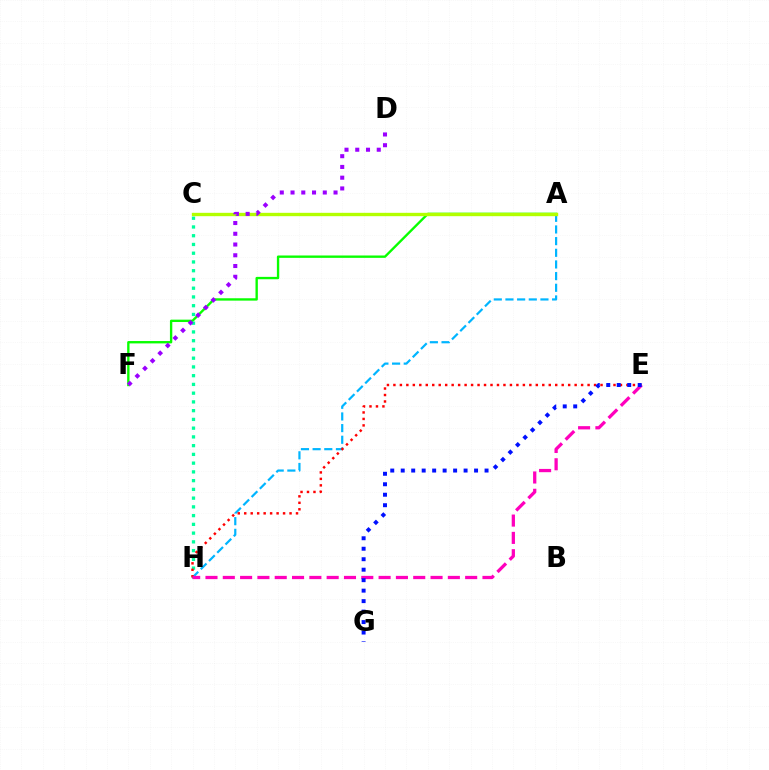{('A', 'F'): [{'color': '#08ff00', 'line_style': 'solid', 'thickness': 1.7}], ('C', 'H'): [{'color': '#00ff9d', 'line_style': 'dotted', 'thickness': 2.38}], ('A', 'H'): [{'color': '#00b5ff', 'line_style': 'dashed', 'thickness': 1.58}], ('E', 'H'): [{'color': '#ff0000', 'line_style': 'dotted', 'thickness': 1.76}, {'color': '#ff00bd', 'line_style': 'dashed', 'thickness': 2.35}], ('A', 'C'): [{'color': '#ffa500', 'line_style': 'solid', 'thickness': 1.9}, {'color': '#b3ff00', 'line_style': 'solid', 'thickness': 2.41}], ('D', 'F'): [{'color': '#9b00ff', 'line_style': 'dotted', 'thickness': 2.92}], ('E', 'G'): [{'color': '#0010ff', 'line_style': 'dotted', 'thickness': 2.85}]}